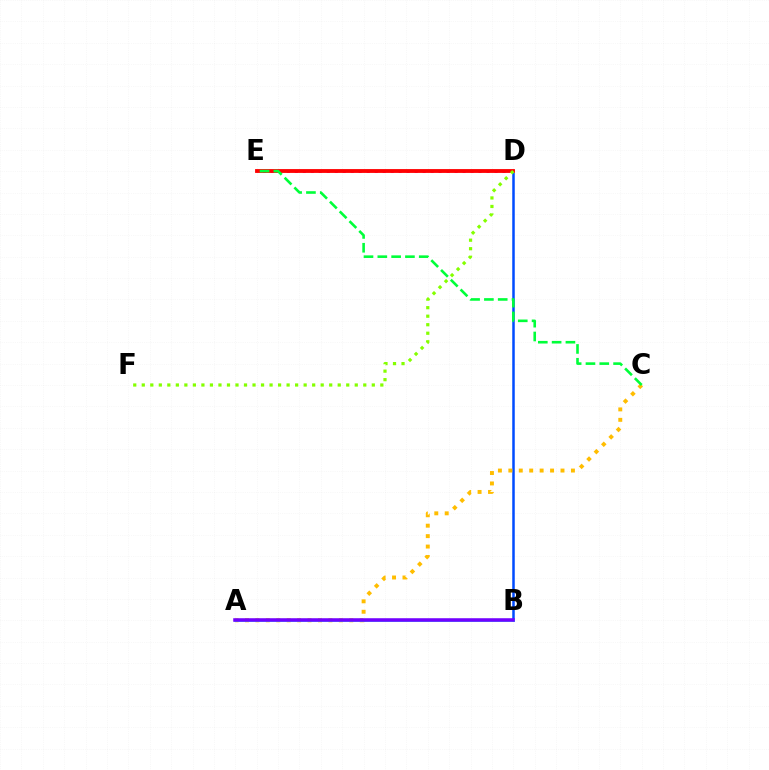{('B', 'D'): [{'color': '#004bff', 'line_style': 'solid', 'thickness': 1.81}], ('D', 'E'): [{'color': '#ff00cf', 'line_style': 'dotted', 'thickness': 2.17}, {'color': '#ff0000', 'line_style': 'solid', 'thickness': 2.75}], ('A', 'C'): [{'color': '#ffbd00', 'line_style': 'dotted', 'thickness': 2.83}], ('D', 'F'): [{'color': '#84ff00', 'line_style': 'dotted', 'thickness': 2.31}], ('A', 'B'): [{'color': '#00fff6', 'line_style': 'solid', 'thickness': 1.9}, {'color': '#7200ff', 'line_style': 'solid', 'thickness': 2.56}], ('C', 'E'): [{'color': '#00ff39', 'line_style': 'dashed', 'thickness': 1.88}]}